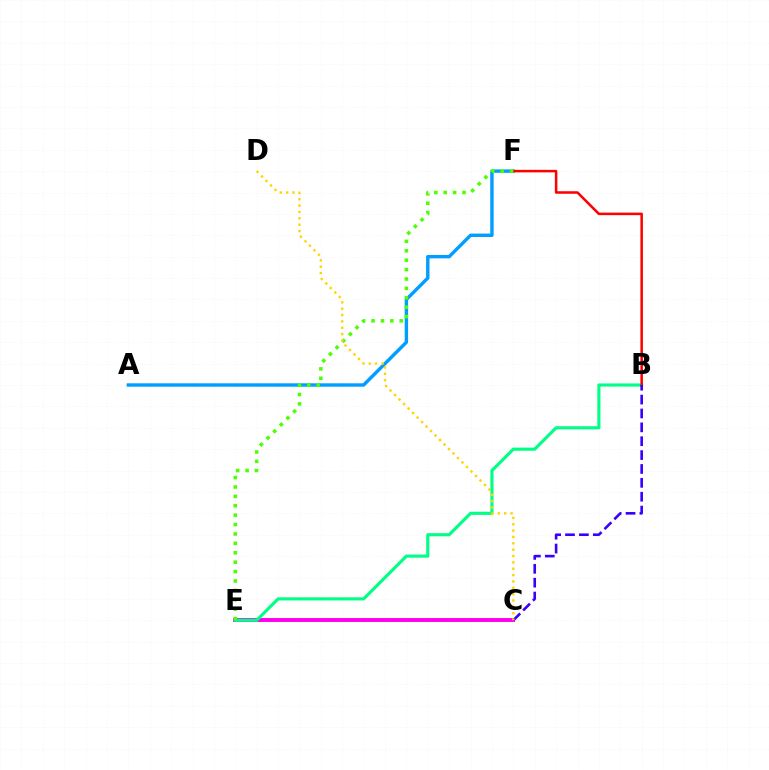{('C', 'E'): [{'color': '#ff00ed', 'line_style': 'solid', 'thickness': 2.82}], ('A', 'F'): [{'color': '#009eff', 'line_style': 'solid', 'thickness': 2.45}], ('B', 'E'): [{'color': '#00ff86', 'line_style': 'solid', 'thickness': 2.26}], ('B', 'F'): [{'color': '#ff0000', 'line_style': 'solid', 'thickness': 1.82}], ('E', 'F'): [{'color': '#4fff00', 'line_style': 'dotted', 'thickness': 2.55}], ('B', 'C'): [{'color': '#3700ff', 'line_style': 'dashed', 'thickness': 1.88}], ('C', 'D'): [{'color': '#ffd500', 'line_style': 'dotted', 'thickness': 1.73}]}